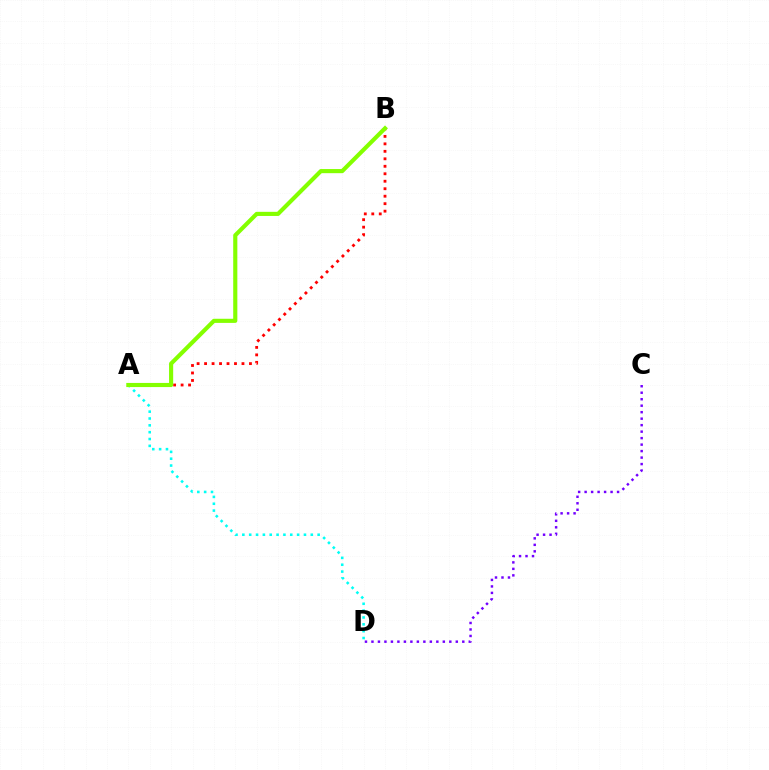{('A', 'B'): [{'color': '#ff0000', 'line_style': 'dotted', 'thickness': 2.03}, {'color': '#84ff00', 'line_style': 'solid', 'thickness': 2.97}], ('A', 'D'): [{'color': '#00fff6', 'line_style': 'dotted', 'thickness': 1.86}], ('C', 'D'): [{'color': '#7200ff', 'line_style': 'dotted', 'thickness': 1.76}]}